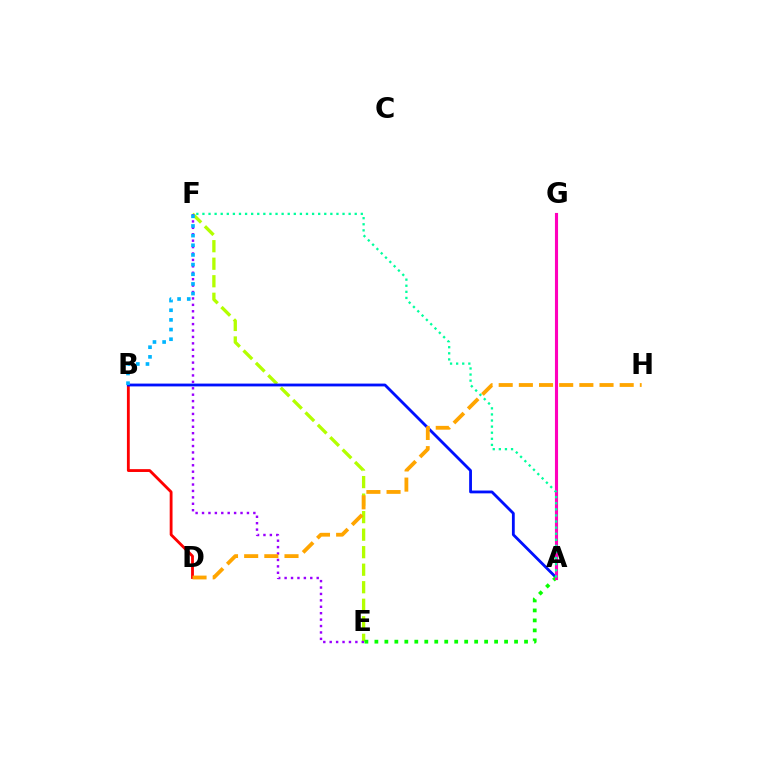{('B', 'D'): [{'color': '#ff0000', 'line_style': 'solid', 'thickness': 2.04}], ('E', 'F'): [{'color': '#b3ff00', 'line_style': 'dashed', 'thickness': 2.38}, {'color': '#9b00ff', 'line_style': 'dotted', 'thickness': 1.74}], ('A', 'B'): [{'color': '#0010ff', 'line_style': 'solid', 'thickness': 2.03}], ('D', 'H'): [{'color': '#ffa500', 'line_style': 'dashed', 'thickness': 2.74}], ('A', 'E'): [{'color': '#08ff00', 'line_style': 'dotted', 'thickness': 2.71}], ('A', 'G'): [{'color': '#ff00bd', 'line_style': 'solid', 'thickness': 2.24}], ('B', 'F'): [{'color': '#00b5ff', 'line_style': 'dotted', 'thickness': 2.63}], ('A', 'F'): [{'color': '#00ff9d', 'line_style': 'dotted', 'thickness': 1.66}]}